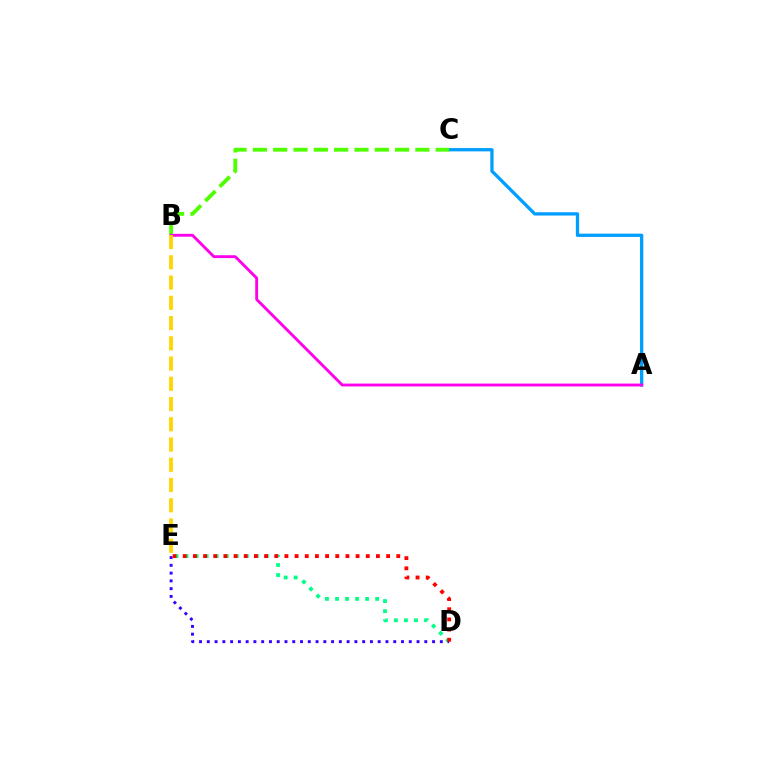{('D', 'E'): [{'color': '#00ff86', 'line_style': 'dotted', 'thickness': 2.73}, {'color': '#3700ff', 'line_style': 'dotted', 'thickness': 2.11}, {'color': '#ff0000', 'line_style': 'dotted', 'thickness': 2.76}], ('A', 'C'): [{'color': '#009eff', 'line_style': 'solid', 'thickness': 2.37}], ('B', 'C'): [{'color': '#4fff00', 'line_style': 'dashed', 'thickness': 2.76}], ('A', 'B'): [{'color': '#ff00ed', 'line_style': 'solid', 'thickness': 2.07}], ('B', 'E'): [{'color': '#ffd500', 'line_style': 'dashed', 'thickness': 2.75}]}